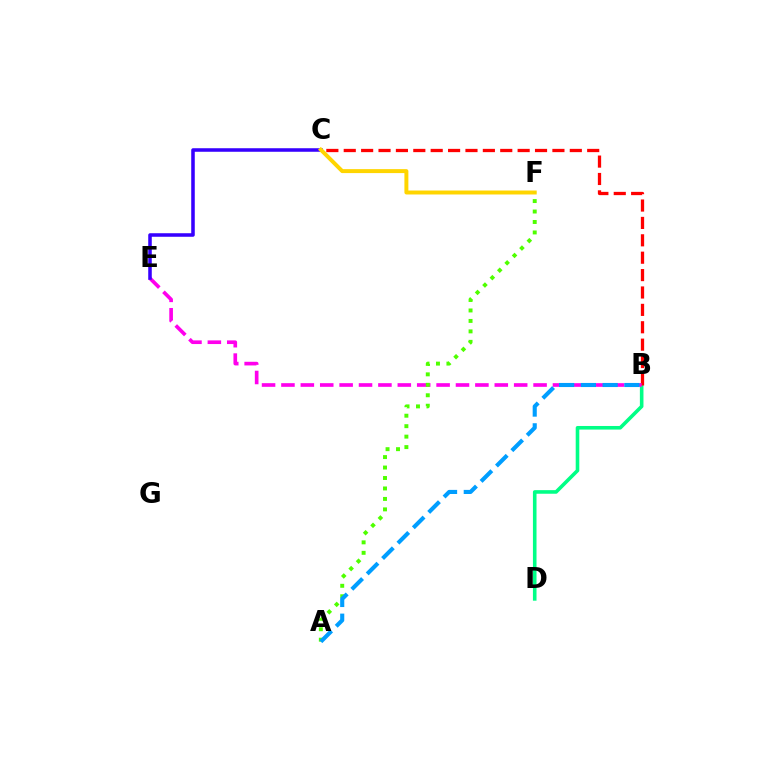{('B', 'D'): [{'color': '#00ff86', 'line_style': 'solid', 'thickness': 2.59}], ('B', 'C'): [{'color': '#ff0000', 'line_style': 'dashed', 'thickness': 2.36}], ('B', 'E'): [{'color': '#ff00ed', 'line_style': 'dashed', 'thickness': 2.63}], ('C', 'E'): [{'color': '#3700ff', 'line_style': 'solid', 'thickness': 2.55}], ('C', 'F'): [{'color': '#ffd500', 'line_style': 'solid', 'thickness': 2.85}], ('A', 'F'): [{'color': '#4fff00', 'line_style': 'dotted', 'thickness': 2.84}], ('A', 'B'): [{'color': '#009eff', 'line_style': 'dashed', 'thickness': 2.95}]}